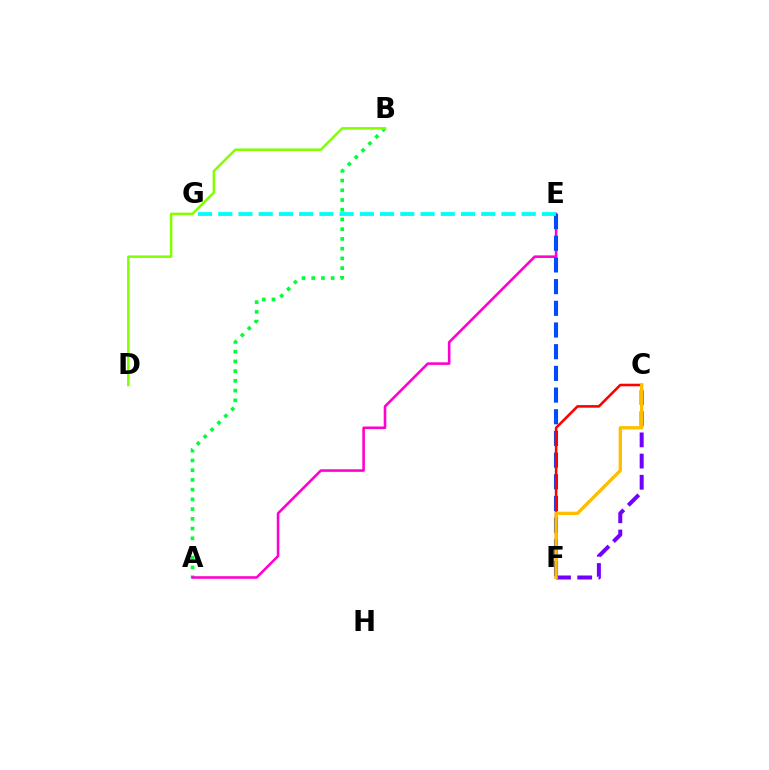{('A', 'B'): [{'color': '#00ff39', 'line_style': 'dotted', 'thickness': 2.64}], ('A', 'E'): [{'color': '#ff00cf', 'line_style': 'solid', 'thickness': 1.86}], ('C', 'F'): [{'color': '#7200ff', 'line_style': 'dashed', 'thickness': 2.88}, {'color': '#ff0000', 'line_style': 'solid', 'thickness': 1.86}, {'color': '#ffbd00', 'line_style': 'solid', 'thickness': 2.39}], ('E', 'F'): [{'color': '#004bff', 'line_style': 'dashed', 'thickness': 2.95}], ('B', 'D'): [{'color': '#84ff00', 'line_style': 'solid', 'thickness': 1.82}], ('E', 'G'): [{'color': '#00fff6', 'line_style': 'dashed', 'thickness': 2.75}]}